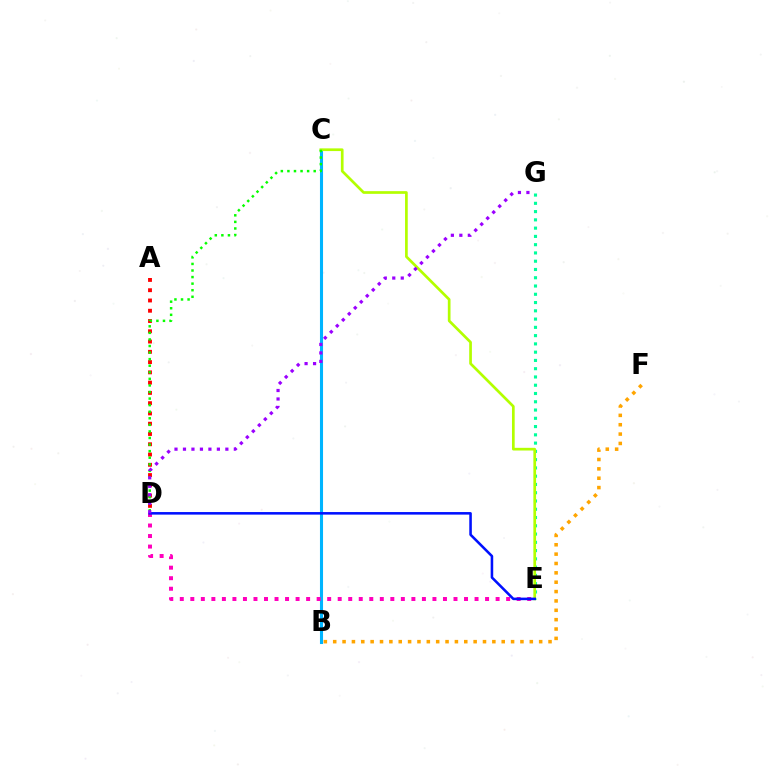{('A', 'D'): [{'color': '#ff0000', 'line_style': 'dotted', 'thickness': 2.79}], ('B', 'C'): [{'color': '#00b5ff', 'line_style': 'solid', 'thickness': 2.21}], ('E', 'G'): [{'color': '#00ff9d', 'line_style': 'dotted', 'thickness': 2.25}], ('C', 'E'): [{'color': '#b3ff00', 'line_style': 'solid', 'thickness': 1.94}], ('D', 'E'): [{'color': '#ff00bd', 'line_style': 'dotted', 'thickness': 2.86}, {'color': '#0010ff', 'line_style': 'solid', 'thickness': 1.84}], ('B', 'F'): [{'color': '#ffa500', 'line_style': 'dotted', 'thickness': 2.54}], ('C', 'D'): [{'color': '#08ff00', 'line_style': 'dotted', 'thickness': 1.79}], ('D', 'G'): [{'color': '#9b00ff', 'line_style': 'dotted', 'thickness': 2.3}]}